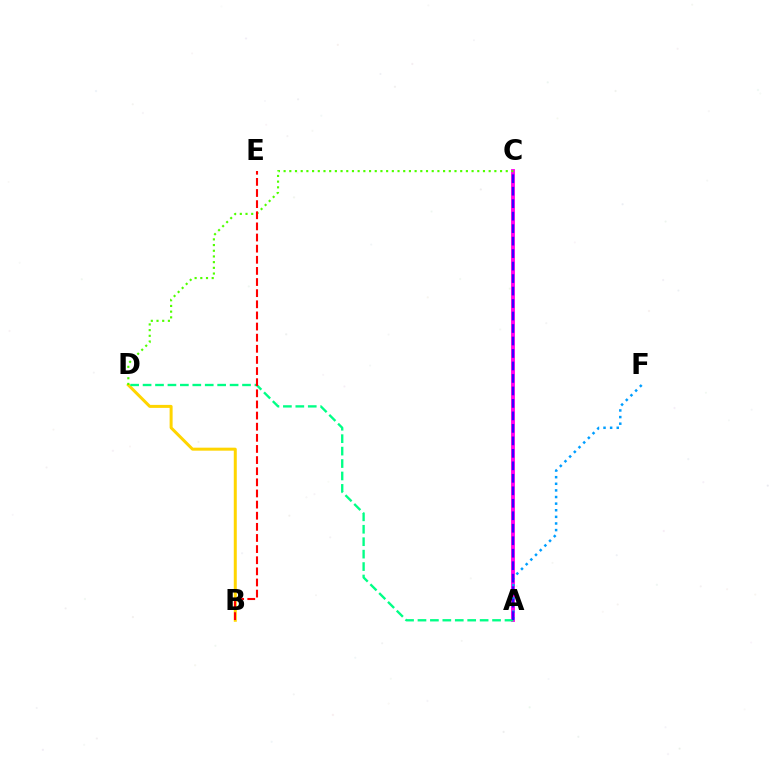{('A', 'C'): [{'color': '#ff00ed', 'line_style': 'solid', 'thickness': 2.76}, {'color': '#3700ff', 'line_style': 'dashed', 'thickness': 1.7}], ('B', 'D'): [{'color': '#ffd500', 'line_style': 'solid', 'thickness': 2.16}], ('A', 'F'): [{'color': '#009eff', 'line_style': 'dotted', 'thickness': 1.8}], ('C', 'D'): [{'color': '#4fff00', 'line_style': 'dotted', 'thickness': 1.55}], ('A', 'D'): [{'color': '#00ff86', 'line_style': 'dashed', 'thickness': 1.69}], ('B', 'E'): [{'color': '#ff0000', 'line_style': 'dashed', 'thickness': 1.51}]}